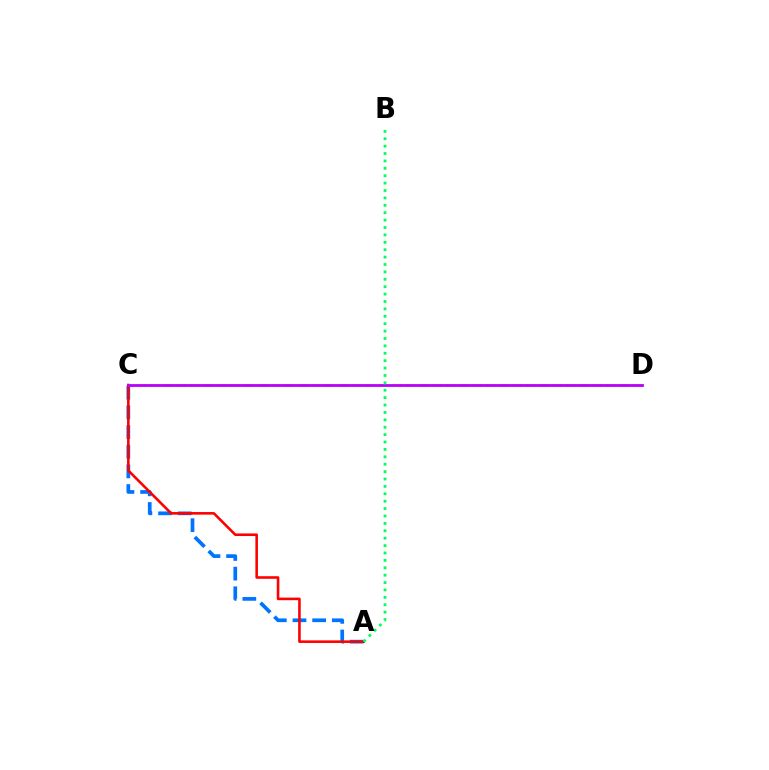{('A', 'C'): [{'color': '#0074ff', 'line_style': 'dashed', 'thickness': 2.67}, {'color': '#ff0000', 'line_style': 'solid', 'thickness': 1.87}], ('C', 'D'): [{'color': '#d1ff00', 'line_style': 'dashed', 'thickness': 1.82}, {'color': '#b900ff', 'line_style': 'solid', 'thickness': 2.01}], ('A', 'B'): [{'color': '#00ff5c', 'line_style': 'dotted', 'thickness': 2.01}]}